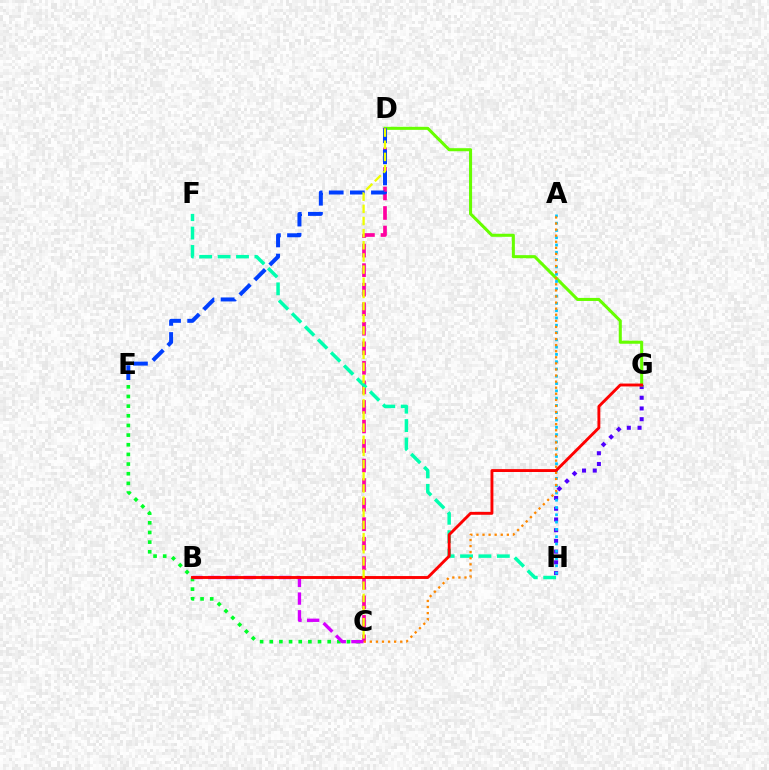{('G', 'H'): [{'color': '#4f00ff', 'line_style': 'dotted', 'thickness': 2.91}], ('D', 'G'): [{'color': '#66ff00', 'line_style': 'solid', 'thickness': 2.2}], ('C', 'D'): [{'color': '#ff00a0', 'line_style': 'dashed', 'thickness': 2.65}, {'color': '#eeff00', 'line_style': 'dashed', 'thickness': 1.65}], ('F', 'H'): [{'color': '#00ffaf', 'line_style': 'dashed', 'thickness': 2.5}], ('D', 'E'): [{'color': '#003fff', 'line_style': 'dashed', 'thickness': 2.87}], ('C', 'E'): [{'color': '#00ff27', 'line_style': 'dotted', 'thickness': 2.62}], ('A', 'H'): [{'color': '#00c7ff', 'line_style': 'dotted', 'thickness': 1.98}], ('B', 'C'): [{'color': '#d600ff', 'line_style': 'dashed', 'thickness': 2.41}], ('A', 'C'): [{'color': '#ff8800', 'line_style': 'dotted', 'thickness': 1.65}], ('B', 'G'): [{'color': '#ff0000', 'line_style': 'solid', 'thickness': 2.08}]}